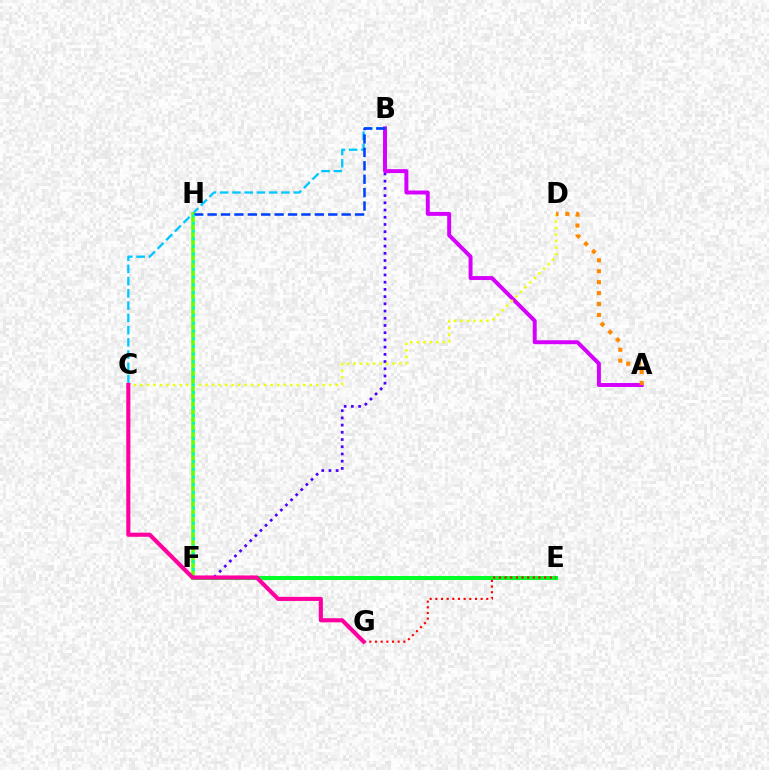{('E', 'F'): [{'color': '#00ff27', 'line_style': 'solid', 'thickness': 2.87}], ('B', 'F'): [{'color': '#4f00ff', 'line_style': 'dotted', 'thickness': 1.96}], ('B', 'C'): [{'color': '#00c7ff', 'line_style': 'dashed', 'thickness': 1.66}], ('F', 'H'): [{'color': '#66ff00', 'line_style': 'solid', 'thickness': 2.58}, {'color': '#00ffaf', 'line_style': 'dotted', 'thickness': 2.09}], ('A', 'B'): [{'color': '#d600ff', 'line_style': 'solid', 'thickness': 2.84}], ('C', 'D'): [{'color': '#eeff00', 'line_style': 'dotted', 'thickness': 1.77}], ('E', 'G'): [{'color': '#ff0000', 'line_style': 'dotted', 'thickness': 1.54}], ('A', 'D'): [{'color': '#ff8800', 'line_style': 'dotted', 'thickness': 2.97}], ('B', 'H'): [{'color': '#003fff', 'line_style': 'dashed', 'thickness': 1.82}], ('C', 'G'): [{'color': '#ff00a0', 'line_style': 'solid', 'thickness': 2.96}]}